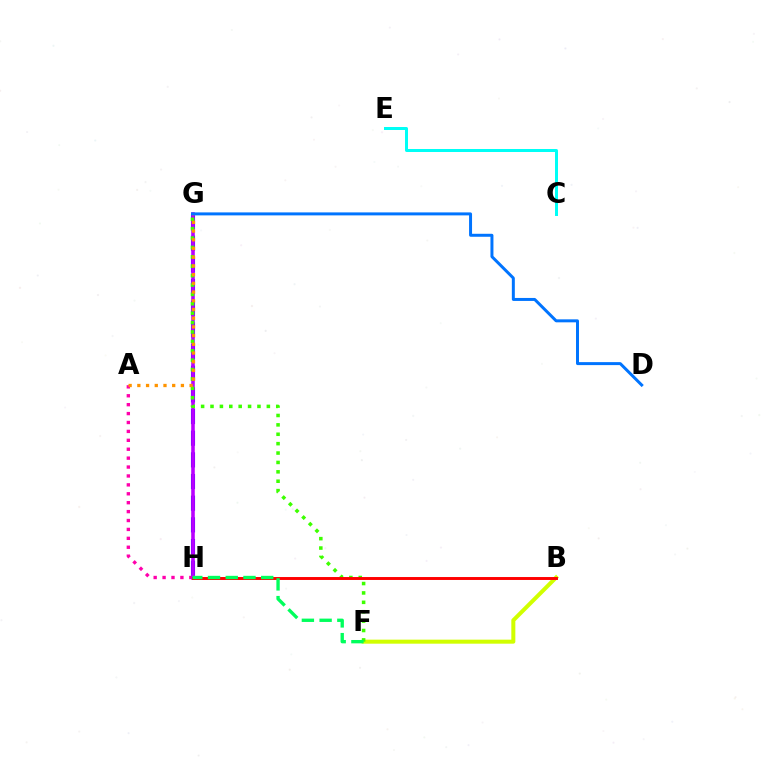{('B', 'F'): [{'color': '#d1ff00', 'line_style': 'solid', 'thickness': 2.9}], ('G', 'H'): [{'color': '#2500ff', 'line_style': 'dashed', 'thickness': 2.94}, {'color': '#b900ff', 'line_style': 'solid', 'thickness': 2.57}], ('A', 'H'): [{'color': '#ff00ac', 'line_style': 'dotted', 'thickness': 2.42}], ('F', 'G'): [{'color': '#3dff00', 'line_style': 'dotted', 'thickness': 2.55}], ('B', 'H'): [{'color': '#ff0000', 'line_style': 'solid', 'thickness': 2.11}], ('A', 'G'): [{'color': '#ff9400', 'line_style': 'dotted', 'thickness': 2.37}], ('D', 'G'): [{'color': '#0074ff', 'line_style': 'solid', 'thickness': 2.15}], ('C', 'E'): [{'color': '#00fff6', 'line_style': 'solid', 'thickness': 2.15}], ('F', 'H'): [{'color': '#00ff5c', 'line_style': 'dashed', 'thickness': 2.41}]}